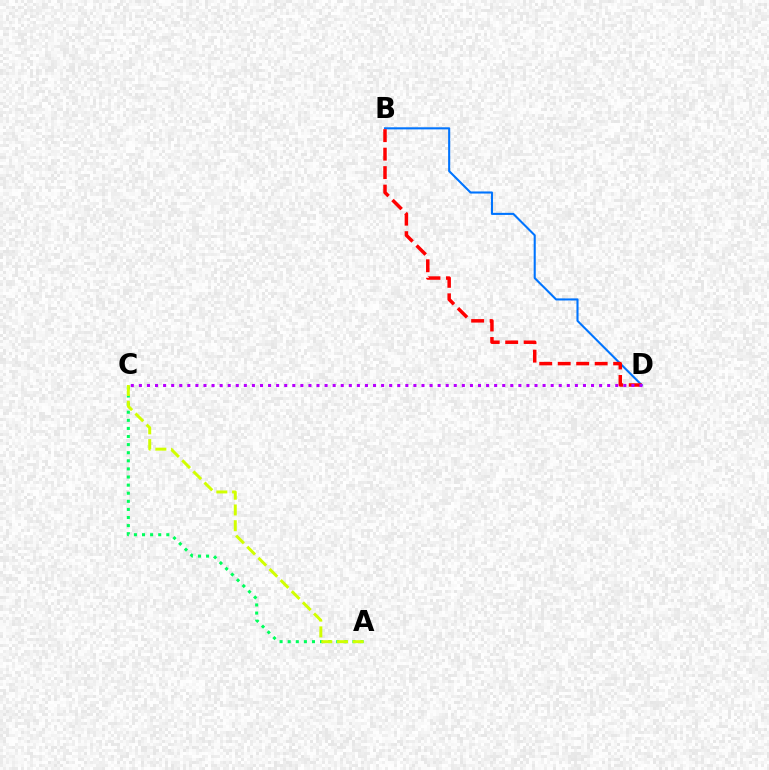{('A', 'C'): [{'color': '#00ff5c', 'line_style': 'dotted', 'thickness': 2.2}, {'color': '#d1ff00', 'line_style': 'dashed', 'thickness': 2.14}], ('B', 'D'): [{'color': '#0074ff', 'line_style': 'solid', 'thickness': 1.51}, {'color': '#ff0000', 'line_style': 'dashed', 'thickness': 2.51}], ('C', 'D'): [{'color': '#b900ff', 'line_style': 'dotted', 'thickness': 2.19}]}